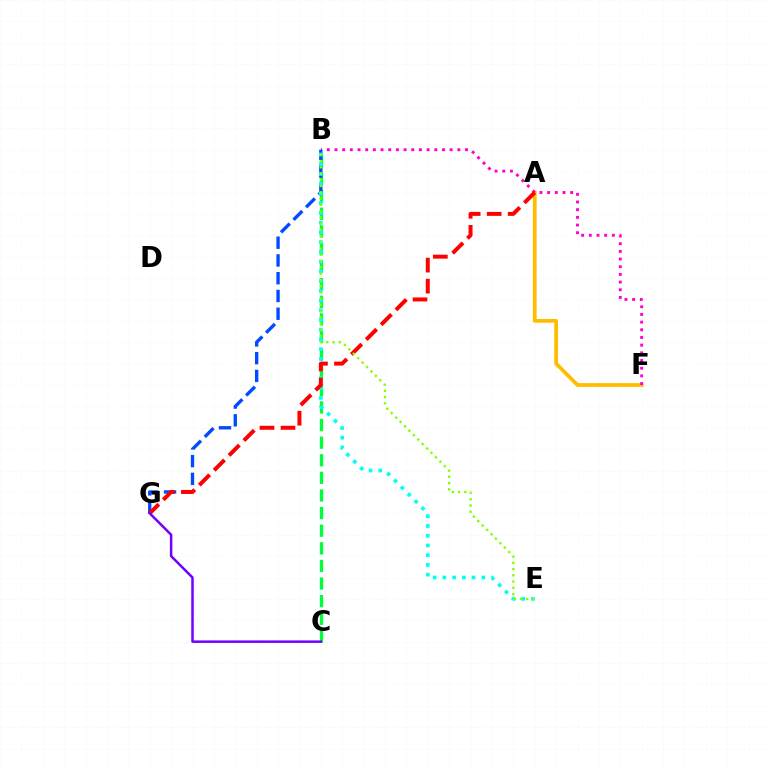{('B', 'C'): [{'color': '#00ff39', 'line_style': 'dashed', 'thickness': 2.39}], ('A', 'F'): [{'color': '#ffbd00', 'line_style': 'solid', 'thickness': 2.71}], ('B', 'F'): [{'color': '#ff00cf', 'line_style': 'dotted', 'thickness': 2.09}], ('B', 'G'): [{'color': '#004bff', 'line_style': 'dashed', 'thickness': 2.41}], ('B', 'E'): [{'color': '#00fff6', 'line_style': 'dotted', 'thickness': 2.64}, {'color': '#84ff00', 'line_style': 'dotted', 'thickness': 1.7}], ('A', 'G'): [{'color': '#ff0000', 'line_style': 'dashed', 'thickness': 2.86}], ('C', 'G'): [{'color': '#7200ff', 'line_style': 'solid', 'thickness': 1.8}]}